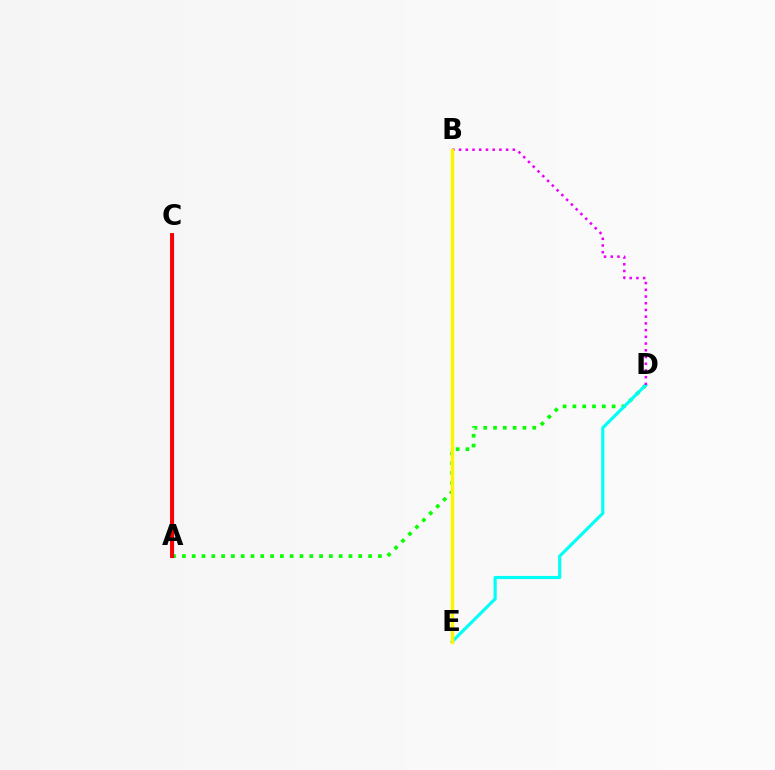{('A', 'D'): [{'color': '#08ff00', 'line_style': 'dotted', 'thickness': 2.66}], ('D', 'E'): [{'color': '#00fff6', 'line_style': 'solid', 'thickness': 2.27}], ('B', 'D'): [{'color': '#ee00ff', 'line_style': 'dotted', 'thickness': 1.83}], ('A', 'C'): [{'color': '#0010ff', 'line_style': 'solid', 'thickness': 2.28}, {'color': '#ff0000', 'line_style': 'solid', 'thickness': 2.82}], ('B', 'E'): [{'color': '#fcf500', 'line_style': 'solid', 'thickness': 2.5}]}